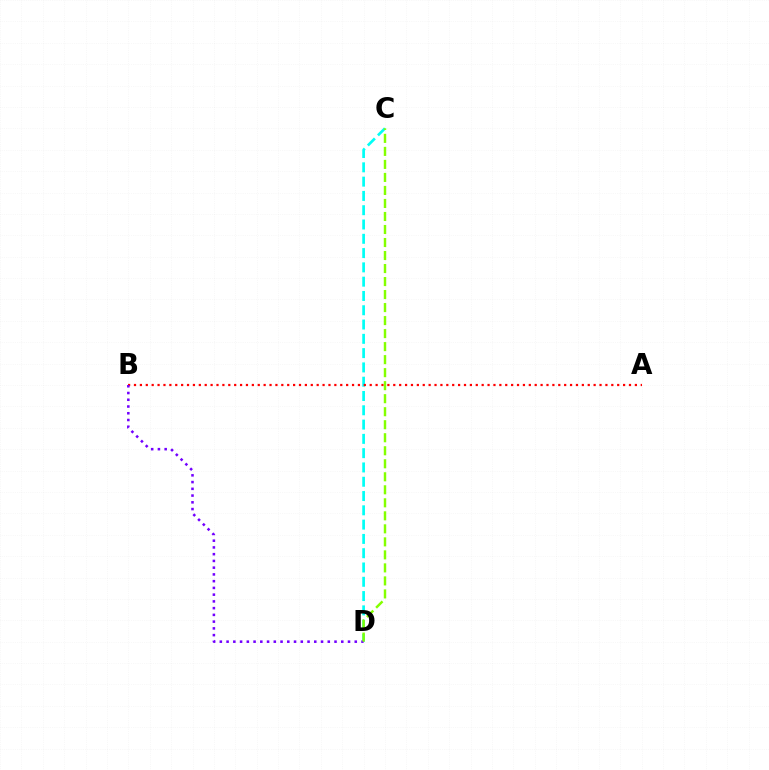{('C', 'D'): [{'color': '#00fff6', 'line_style': 'dashed', 'thickness': 1.94}, {'color': '#84ff00', 'line_style': 'dashed', 'thickness': 1.77}], ('A', 'B'): [{'color': '#ff0000', 'line_style': 'dotted', 'thickness': 1.6}], ('B', 'D'): [{'color': '#7200ff', 'line_style': 'dotted', 'thickness': 1.83}]}